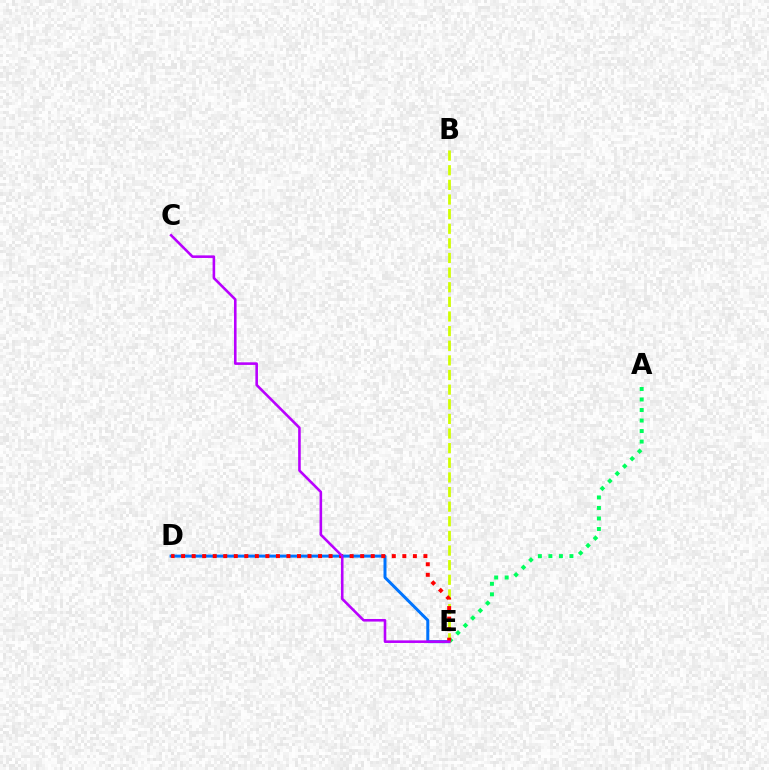{('D', 'E'): [{'color': '#0074ff', 'line_style': 'solid', 'thickness': 2.15}, {'color': '#ff0000', 'line_style': 'dotted', 'thickness': 2.86}], ('A', 'E'): [{'color': '#00ff5c', 'line_style': 'dotted', 'thickness': 2.86}], ('B', 'E'): [{'color': '#d1ff00', 'line_style': 'dashed', 'thickness': 1.99}], ('C', 'E'): [{'color': '#b900ff', 'line_style': 'solid', 'thickness': 1.87}]}